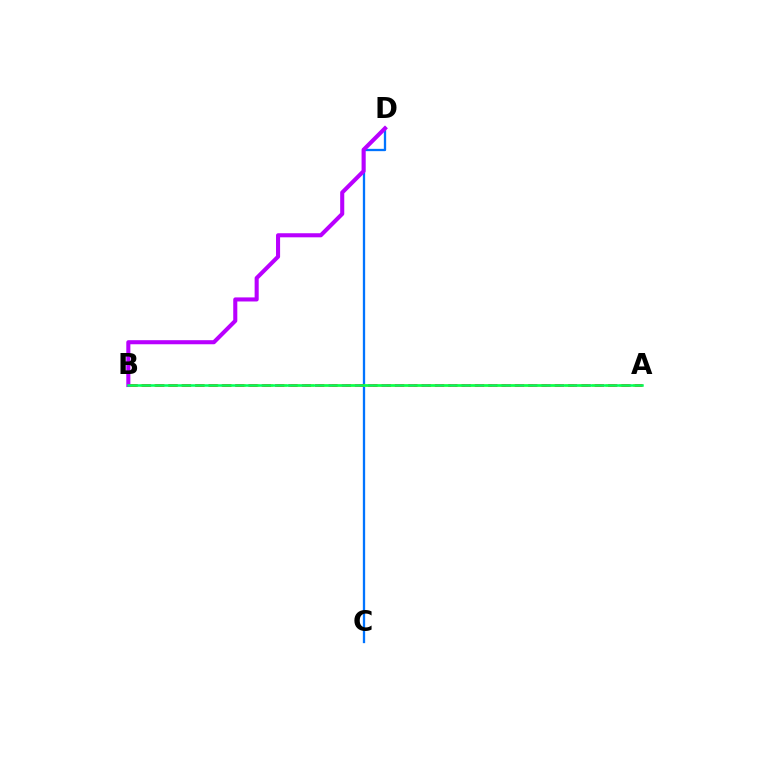{('C', 'D'): [{'color': '#0074ff', 'line_style': 'solid', 'thickness': 1.66}], ('A', 'B'): [{'color': '#d1ff00', 'line_style': 'dashed', 'thickness': 1.86}, {'color': '#ff0000', 'line_style': 'dashed', 'thickness': 1.81}, {'color': '#00ff5c', 'line_style': 'solid', 'thickness': 1.8}], ('B', 'D'): [{'color': '#b900ff', 'line_style': 'solid', 'thickness': 2.93}]}